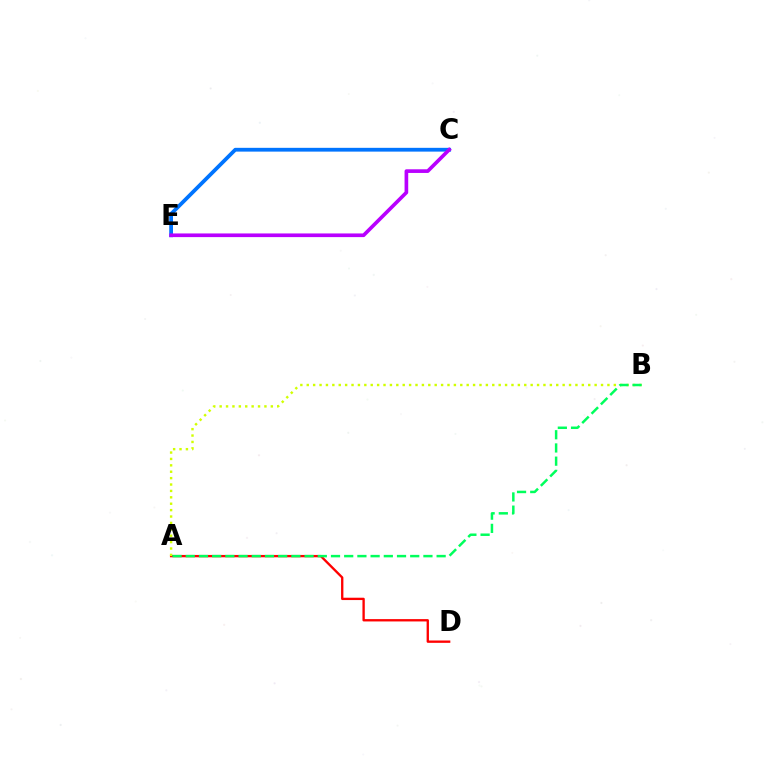{('A', 'D'): [{'color': '#ff0000', 'line_style': 'solid', 'thickness': 1.68}], ('A', 'B'): [{'color': '#d1ff00', 'line_style': 'dotted', 'thickness': 1.74}, {'color': '#00ff5c', 'line_style': 'dashed', 'thickness': 1.79}], ('C', 'E'): [{'color': '#0074ff', 'line_style': 'solid', 'thickness': 2.72}, {'color': '#b900ff', 'line_style': 'solid', 'thickness': 2.64}]}